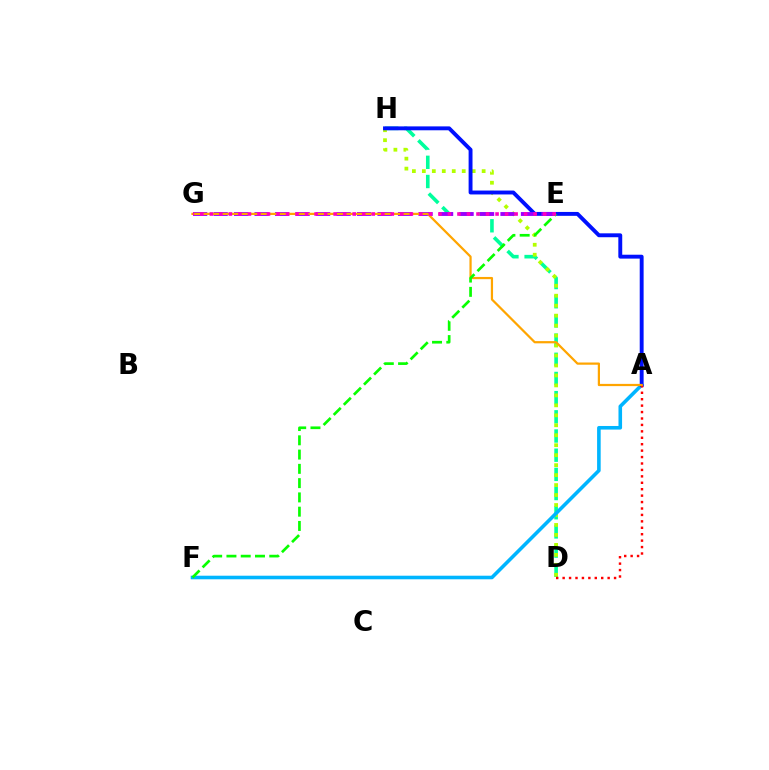{('D', 'H'): [{'color': '#00ff9d', 'line_style': 'dashed', 'thickness': 2.61}, {'color': '#b3ff00', 'line_style': 'dotted', 'thickness': 2.71}], ('A', 'F'): [{'color': '#00b5ff', 'line_style': 'solid', 'thickness': 2.58}], ('A', 'H'): [{'color': '#0010ff', 'line_style': 'solid', 'thickness': 2.8}], ('A', 'D'): [{'color': '#ff0000', 'line_style': 'dotted', 'thickness': 1.75}], ('E', 'G'): [{'color': '#9b00ff', 'line_style': 'dashed', 'thickness': 2.78}, {'color': '#ff00bd', 'line_style': 'dotted', 'thickness': 2.59}], ('A', 'G'): [{'color': '#ffa500', 'line_style': 'solid', 'thickness': 1.6}], ('E', 'F'): [{'color': '#08ff00', 'line_style': 'dashed', 'thickness': 1.94}]}